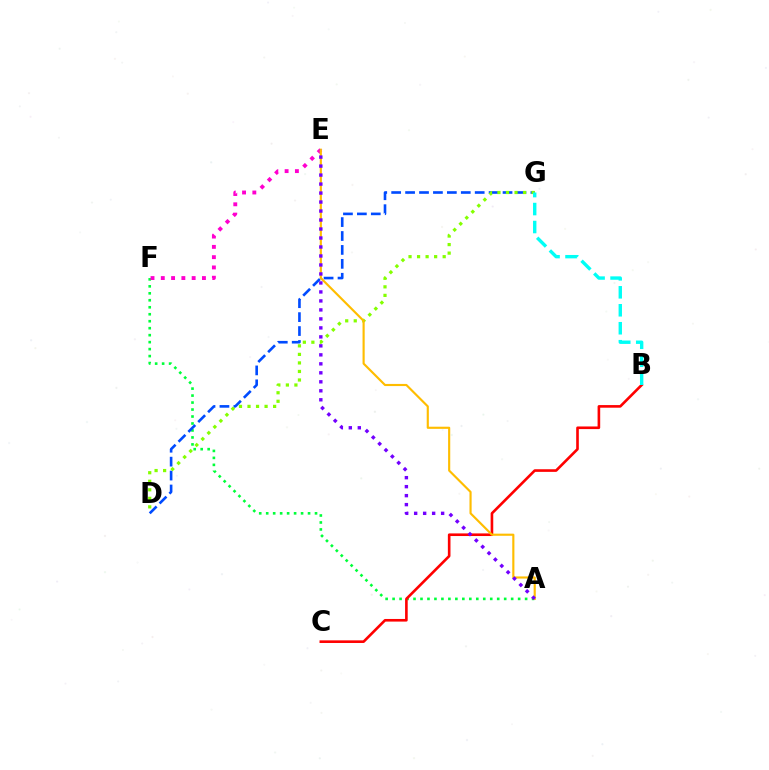{('A', 'F'): [{'color': '#00ff39', 'line_style': 'dotted', 'thickness': 1.89}], ('D', 'G'): [{'color': '#004bff', 'line_style': 'dashed', 'thickness': 1.89}, {'color': '#84ff00', 'line_style': 'dotted', 'thickness': 2.32}], ('B', 'C'): [{'color': '#ff0000', 'line_style': 'solid', 'thickness': 1.89}], ('E', 'F'): [{'color': '#ff00cf', 'line_style': 'dotted', 'thickness': 2.79}], ('A', 'E'): [{'color': '#ffbd00', 'line_style': 'solid', 'thickness': 1.54}, {'color': '#7200ff', 'line_style': 'dotted', 'thickness': 2.44}], ('B', 'G'): [{'color': '#00fff6', 'line_style': 'dashed', 'thickness': 2.44}]}